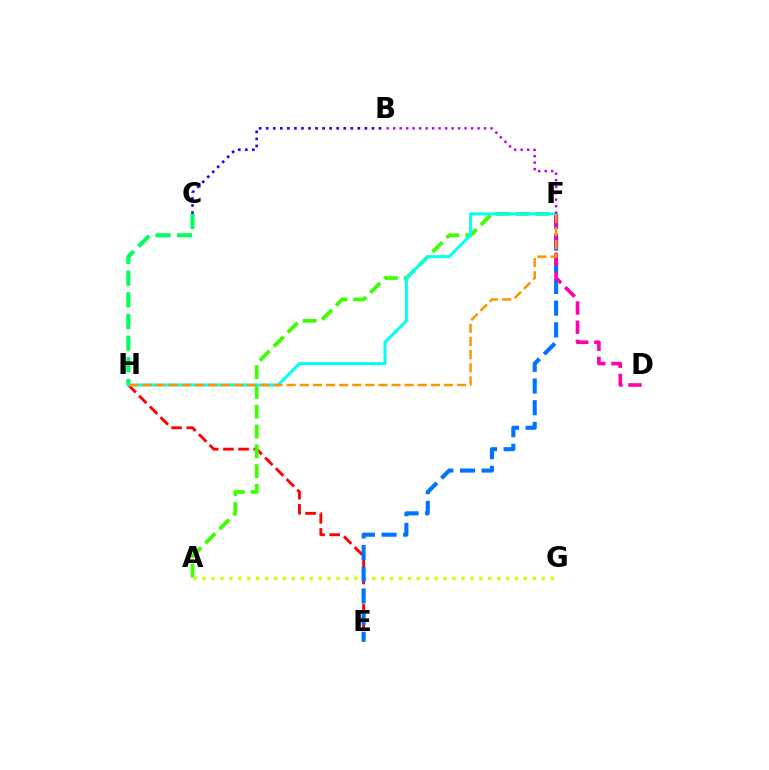{('A', 'G'): [{'color': '#d1ff00', 'line_style': 'dotted', 'thickness': 2.43}], ('E', 'H'): [{'color': '#ff0000', 'line_style': 'dashed', 'thickness': 2.06}], ('E', 'F'): [{'color': '#0074ff', 'line_style': 'dashed', 'thickness': 2.94}], ('C', 'H'): [{'color': '#00ff5c', 'line_style': 'dashed', 'thickness': 2.94}], ('A', 'F'): [{'color': '#3dff00', 'line_style': 'dashed', 'thickness': 2.69}], ('B', 'C'): [{'color': '#2500ff', 'line_style': 'dotted', 'thickness': 1.91}], ('D', 'F'): [{'color': '#ff00ac', 'line_style': 'dashed', 'thickness': 2.61}], ('F', 'H'): [{'color': '#00fff6', 'line_style': 'solid', 'thickness': 2.16}, {'color': '#ff9400', 'line_style': 'dashed', 'thickness': 1.78}], ('B', 'F'): [{'color': '#b900ff', 'line_style': 'dotted', 'thickness': 1.76}]}